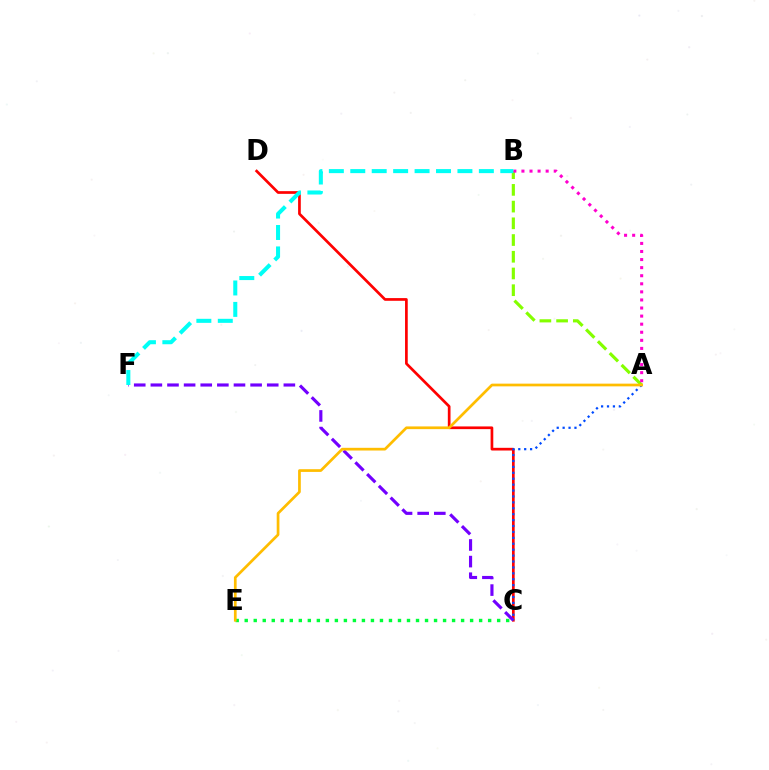{('C', 'D'): [{'color': '#ff0000', 'line_style': 'solid', 'thickness': 1.94}], ('C', 'E'): [{'color': '#00ff39', 'line_style': 'dotted', 'thickness': 2.45}], ('C', 'F'): [{'color': '#7200ff', 'line_style': 'dashed', 'thickness': 2.26}], ('A', 'B'): [{'color': '#84ff00', 'line_style': 'dashed', 'thickness': 2.27}, {'color': '#ff00cf', 'line_style': 'dotted', 'thickness': 2.19}], ('A', 'C'): [{'color': '#004bff', 'line_style': 'dotted', 'thickness': 1.61}], ('A', 'E'): [{'color': '#ffbd00', 'line_style': 'solid', 'thickness': 1.95}], ('B', 'F'): [{'color': '#00fff6', 'line_style': 'dashed', 'thickness': 2.91}]}